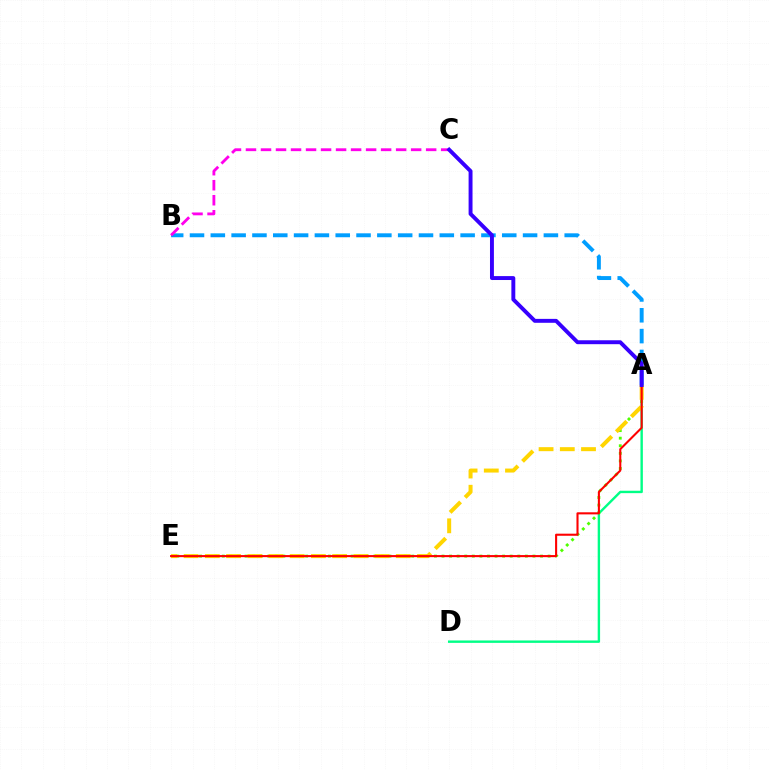{('A', 'D'): [{'color': '#00ff86', 'line_style': 'solid', 'thickness': 1.73}], ('A', 'E'): [{'color': '#4fff00', 'line_style': 'dotted', 'thickness': 2.06}, {'color': '#ffd500', 'line_style': 'dashed', 'thickness': 2.88}, {'color': '#ff0000', 'line_style': 'solid', 'thickness': 1.5}], ('A', 'B'): [{'color': '#009eff', 'line_style': 'dashed', 'thickness': 2.83}], ('B', 'C'): [{'color': '#ff00ed', 'line_style': 'dashed', 'thickness': 2.04}], ('A', 'C'): [{'color': '#3700ff', 'line_style': 'solid', 'thickness': 2.82}]}